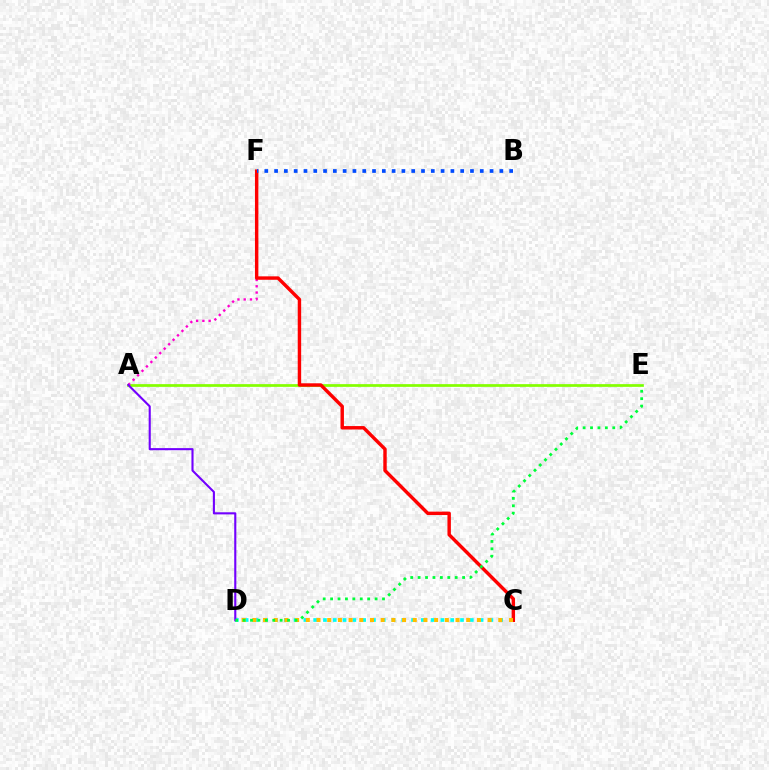{('C', 'D'): [{'color': '#00fff6', 'line_style': 'dotted', 'thickness': 2.66}, {'color': '#ffbd00', 'line_style': 'dotted', 'thickness': 2.91}], ('A', 'E'): [{'color': '#84ff00', 'line_style': 'solid', 'thickness': 1.96}], ('A', 'F'): [{'color': '#ff00cf', 'line_style': 'dotted', 'thickness': 1.71}], ('C', 'F'): [{'color': '#ff0000', 'line_style': 'solid', 'thickness': 2.47}], ('A', 'D'): [{'color': '#7200ff', 'line_style': 'solid', 'thickness': 1.52}], ('D', 'E'): [{'color': '#00ff39', 'line_style': 'dotted', 'thickness': 2.01}], ('B', 'F'): [{'color': '#004bff', 'line_style': 'dotted', 'thickness': 2.66}]}